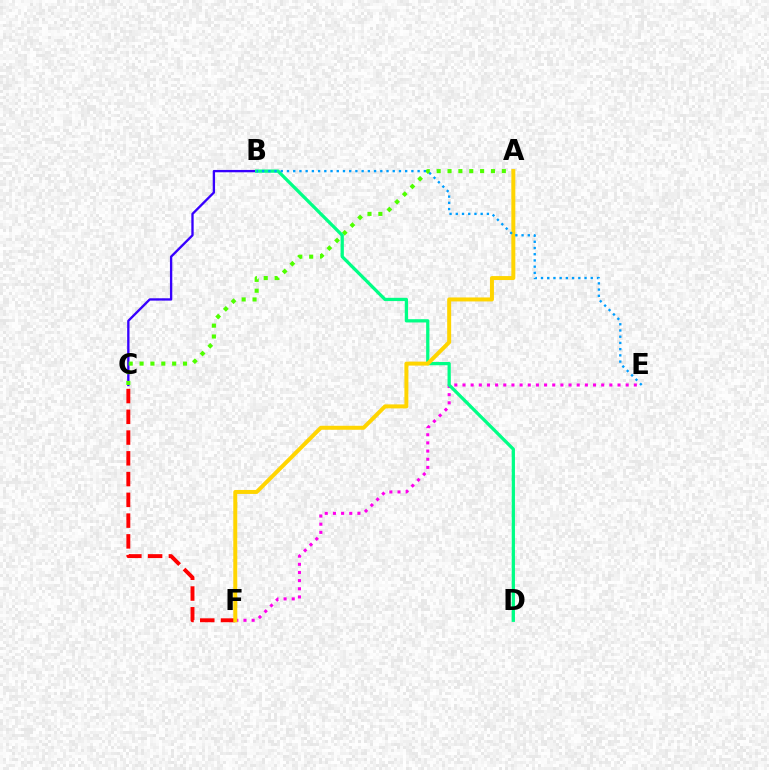{('C', 'F'): [{'color': '#ff0000', 'line_style': 'dashed', 'thickness': 2.82}], ('E', 'F'): [{'color': '#ff00ed', 'line_style': 'dotted', 'thickness': 2.22}], ('B', 'C'): [{'color': '#3700ff', 'line_style': 'solid', 'thickness': 1.68}], ('A', 'C'): [{'color': '#4fff00', 'line_style': 'dotted', 'thickness': 2.95}], ('B', 'D'): [{'color': '#00ff86', 'line_style': 'solid', 'thickness': 2.35}], ('A', 'F'): [{'color': '#ffd500', 'line_style': 'solid', 'thickness': 2.87}], ('B', 'E'): [{'color': '#009eff', 'line_style': 'dotted', 'thickness': 1.69}]}